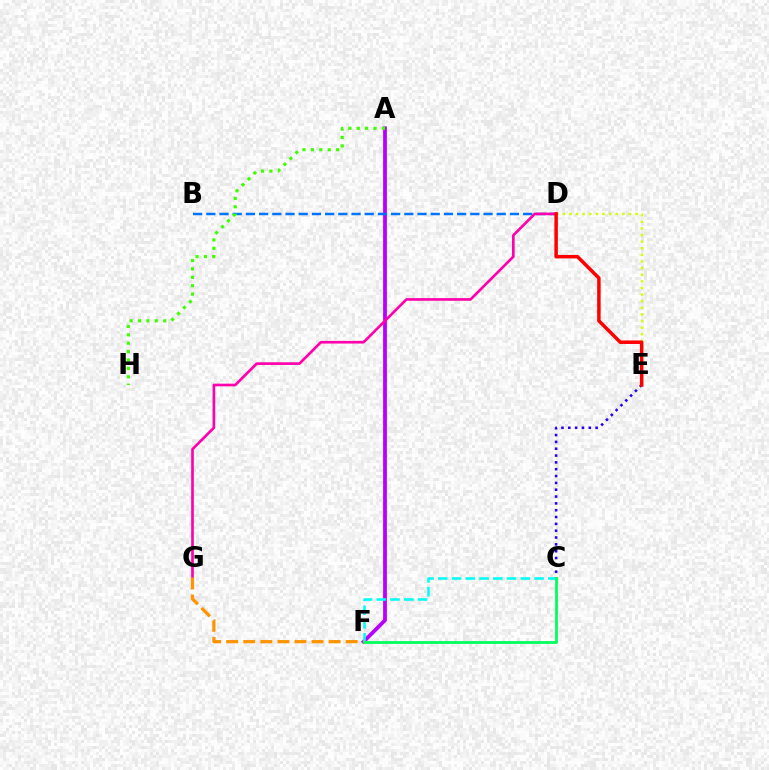{('D', 'E'): [{'color': '#d1ff00', 'line_style': 'dotted', 'thickness': 1.8}, {'color': '#ff0000', 'line_style': 'solid', 'thickness': 2.52}], ('A', 'F'): [{'color': '#b900ff', 'line_style': 'solid', 'thickness': 2.73}], ('B', 'D'): [{'color': '#0074ff', 'line_style': 'dashed', 'thickness': 1.79}], ('C', 'F'): [{'color': '#00fff6', 'line_style': 'dashed', 'thickness': 1.87}, {'color': '#00ff5c', 'line_style': 'solid', 'thickness': 1.99}], ('D', 'G'): [{'color': '#ff00ac', 'line_style': 'solid', 'thickness': 1.91}], ('F', 'G'): [{'color': '#ff9400', 'line_style': 'dashed', 'thickness': 2.32}], ('C', 'E'): [{'color': '#2500ff', 'line_style': 'dotted', 'thickness': 1.86}], ('A', 'H'): [{'color': '#3dff00', 'line_style': 'dotted', 'thickness': 2.28}]}